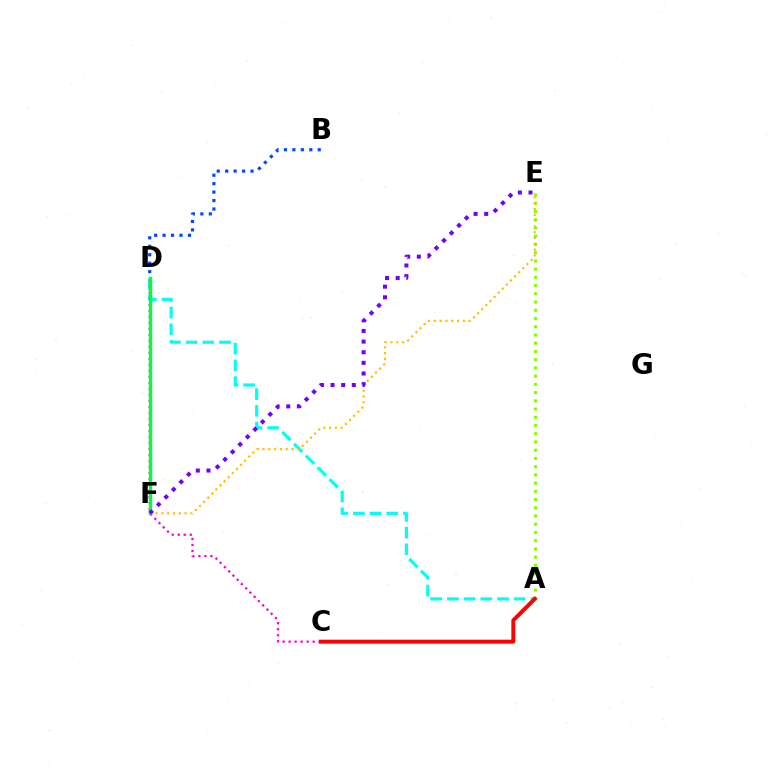{('A', 'D'): [{'color': '#00fff6', 'line_style': 'dashed', 'thickness': 2.27}], ('A', 'E'): [{'color': '#84ff00', 'line_style': 'dotted', 'thickness': 2.24}], ('C', 'D'): [{'color': '#ff00cf', 'line_style': 'dotted', 'thickness': 1.63}], ('A', 'C'): [{'color': '#ff0000', 'line_style': 'solid', 'thickness': 2.85}], ('D', 'F'): [{'color': '#00ff39', 'line_style': 'solid', 'thickness': 2.43}], ('E', 'F'): [{'color': '#ffbd00', 'line_style': 'dotted', 'thickness': 1.58}, {'color': '#7200ff', 'line_style': 'dotted', 'thickness': 2.89}], ('B', 'D'): [{'color': '#004bff', 'line_style': 'dotted', 'thickness': 2.3}]}